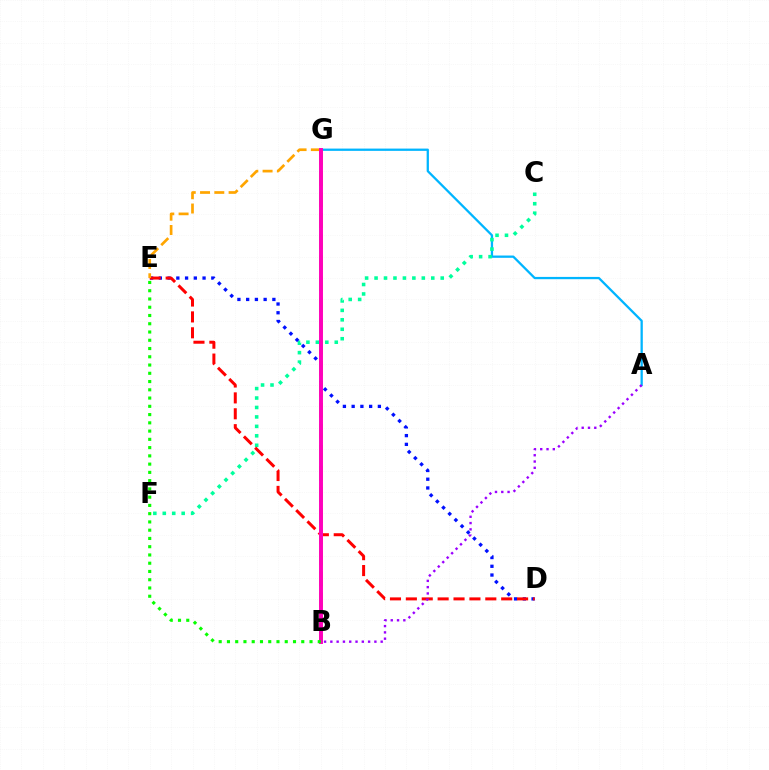{('A', 'G'): [{'color': '#00b5ff', 'line_style': 'solid', 'thickness': 1.64}], ('C', 'F'): [{'color': '#00ff9d', 'line_style': 'dotted', 'thickness': 2.57}], ('D', 'E'): [{'color': '#0010ff', 'line_style': 'dotted', 'thickness': 2.38}, {'color': '#ff0000', 'line_style': 'dashed', 'thickness': 2.16}], ('A', 'B'): [{'color': '#9b00ff', 'line_style': 'dotted', 'thickness': 1.71}], ('B', 'G'): [{'color': '#b3ff00', 'line_style': 'dashed', 'thickness': 2.86}, {'color': '#ff00bd', 'line_style': 'solid', 'thickness': 2.83}], ('E', 'G'): [{'color': '#ffa500', 'line_style': 'dashed', 'thickness': 1.94}], ('B', 'E'): [{'color': '#08ff00', 'line_style': 'dotted', 'thickness': 2.24}]}